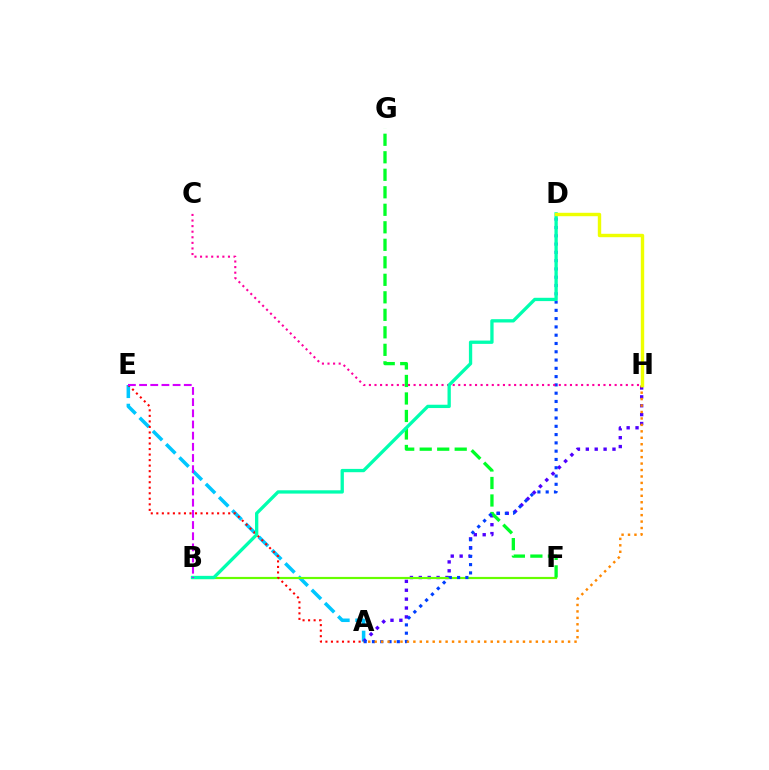{('A', 'E'): [{'color': '#00c7ff', 'line_style': 'dashed', 'thickness': 2.54}, {'color': '#ff0000', 'line_style': 'dotted', 'thickness': 1.5}], ('A', 'H'): [{'color': '#4f00ff', 'line_style': 'dotted', 'thickness': 2.41}, {'color': '#ff8800', 'line_style': 'dotted', 'thickness': 1.75}], ('B', 'F'): [{'color': '#66ff00', 'line_style': 'solid', 'thickness': 1.57}], ('F', 'G'): [{'color': '#00ff27', 'line_style': 'dashed', 'thickness': 2.38}], ('A', 'D'): [{'color': '#003fff', 'line_style': 'dotted', 'thickness': 2.25}], ('C', 'H'): [{'color': '#ff00a0', 'line_style': 'dotted', 'thickness': 1.52}], ('B', 'D'): [{'color': '#00ffaf', 'line_style': 'solid', 'thickness': 2.38}], ('D', 'H'): [{'color': '#eeff00', 'line_style': 'solid', 'thickness': 2.45}], ('B', 'E'): [{'color': '#d600ff', 'line_style': 'dashed', 'thickness': 1.52}]}